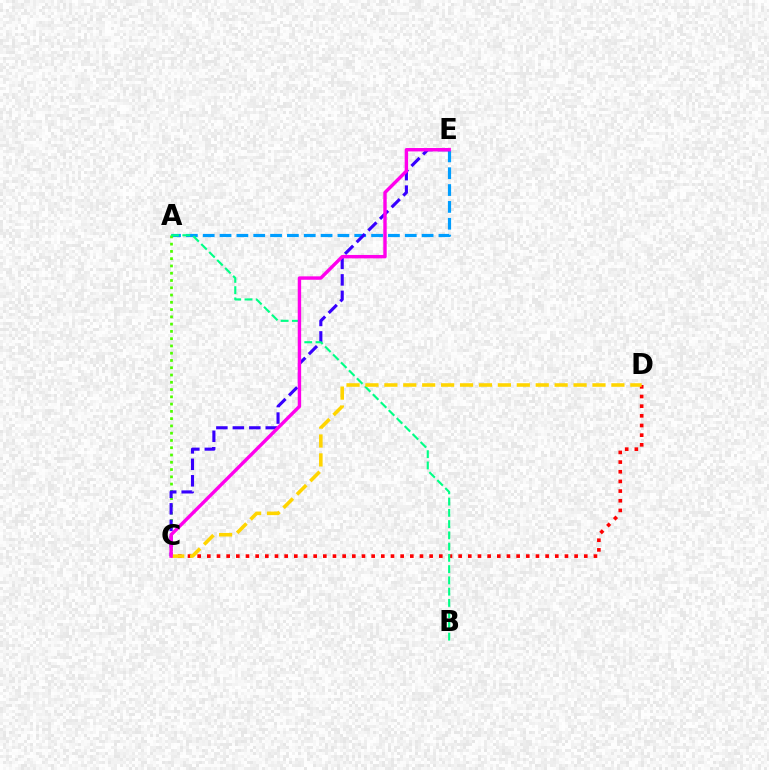{('A', 'E'): [{'color': '#009eff', 'line_style': 'dashed', 'thickness': 2.29}], ('A', 'C'): [{'color': '#4fff00', 'line_style': 'dotted', 'thickness': 1.98}], ('C', 'D'): [{'color': '#ff0000', 'line_style': 'dotted', 'thickness': 2.63}, {'color': '#ffd500', 'line_style': 'dashed', 'thickness': 2.57}], ('C', 'E'): [{'color': '#3700ff', 'line_style': 'dashed', 'thickness': 2.24}, {'color': '#ff00ed', 'line_style': 'solid', 'thickness': 2.46}], ('A', 'B'): [{'color': '#00ff86', 'line_style': 'dashed', 'thickness': 1.53}]}